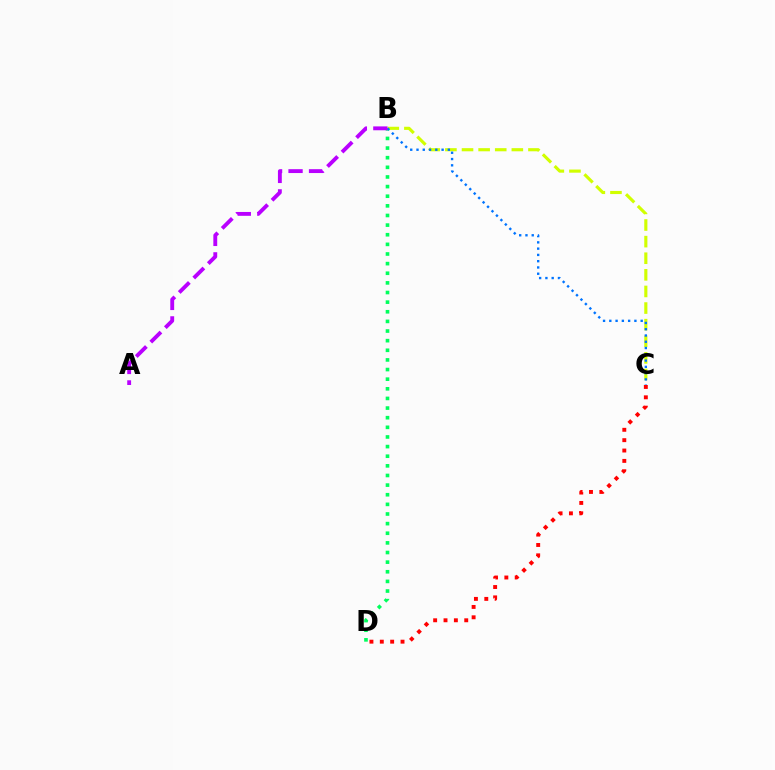{('B', 'C'): [{'color': '#d1ff00', 'line_style': 'dashed', 'thickness': 2.26}, {'color': '#0074ff', 'line_style': 'dotted', 'thickness': 1.7}], ('B', 'D'): [{'color': '#00ff5c', 'line_style': 'dotted', 'thickness': 2.62}], ('A', 'B'): [{'color': '#b900ff', 'line_style': 'dashed', 'thickness': 2.78}], ('C', 'D'): [{'color': '#ff0000', 'line_style': 'dotted', 'thickness': 2.82}]}